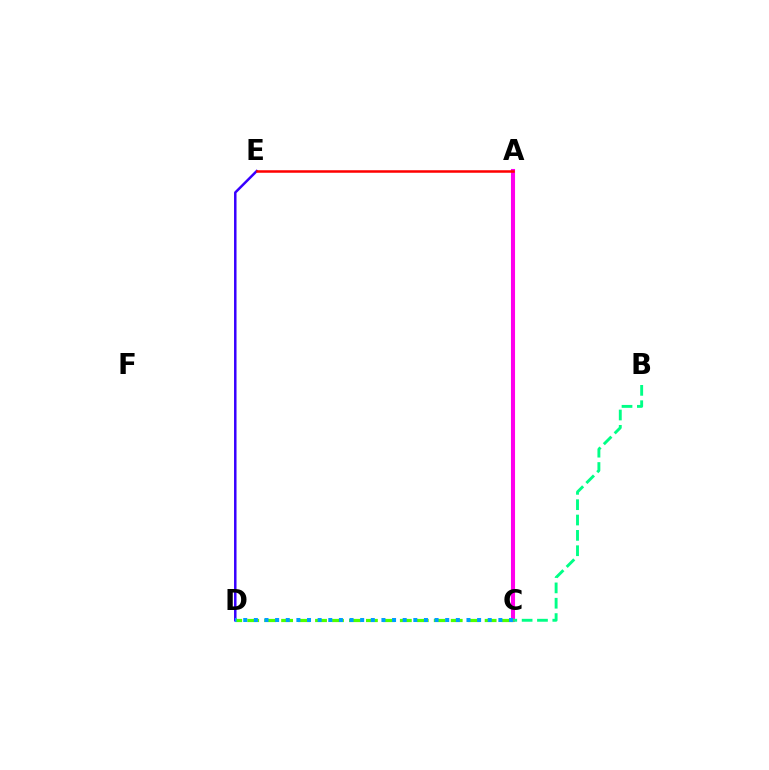{('A', 'C'): [{'color': '#ffd500', 'line_style': 'dashed', 'thickness': 1.94}, {'color': '#ff00ed', 'line_style': 'solid', 'thickness': 2.94}], ('D', 'E'): [{'color': '#3700ff', 'line_style': 'solid', 'thickness': 1.79}], ('B', 'C'): [{'color': '#00ff86', 'line_style': 'dashed', 'thickness': 2.08}], ('C', 'D'): [{'color': '#4fff00', 'line_style': 'dashed', 'thickness': 2.3}, {'color': '#009eff', 'line_style': 'dotted', 'thickness': 2.89}], ('A', 'E'): [{'color': '#ff0000', 'line_style': 'solid', 'thickness': 1.81}]}